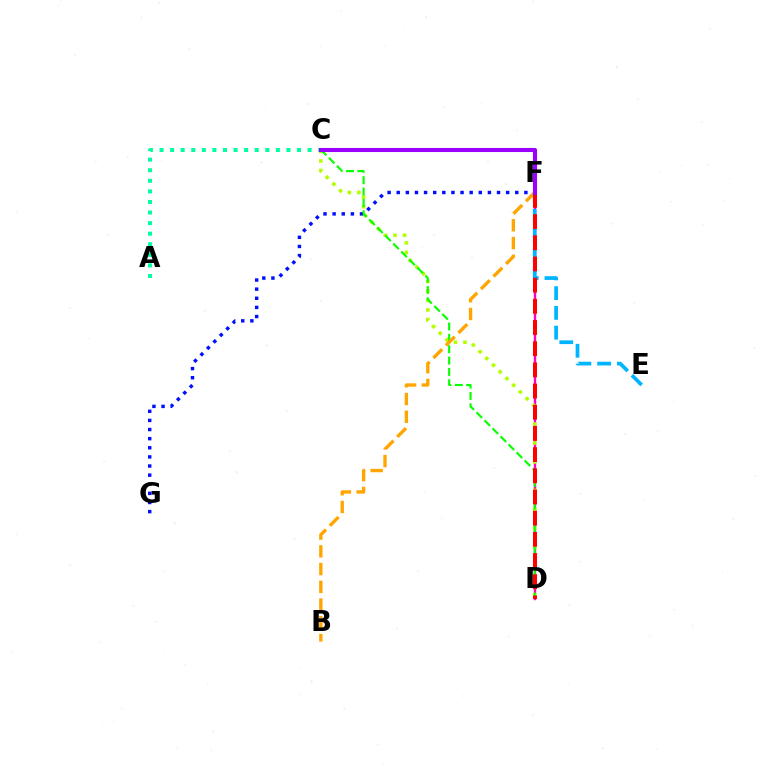{('D', 'F'): [{'color': '#ff00bd', 'line_style': 'solid', 'thickness': 1.73}, {'color': '#ff0000', 'line_style': 'dashed', 'thickness': 2.88}], ('C', 'D'): [{'color': '#b3ff00', 'line_style': 'dotted', 'thickness': 2.58}, {'color': '#08ff00', 'line_style': 'dashed', 'thickness': 1.54}], ('F', 'G'): [{'color': '#0010ff', 'line_style': 'dotted', 'thickness': 2.48}], ('B', 'F'): [{'color': '#ffa500', 'line_style': 'dashed', 'thickness': 2.41}], ('E', 'F'): [{'color': '#00b5ff', 'line_style': 'dashed', 'thickness': 2.68}], ('A', 'C'): [{'color': '#00ff9d', 'line_style': 'dotted', 'thickness': 2.87}], ('C', 'F'): [{'color': '#9b00ff', 'line_style': 'solid', 'thickness': 2.94}]}